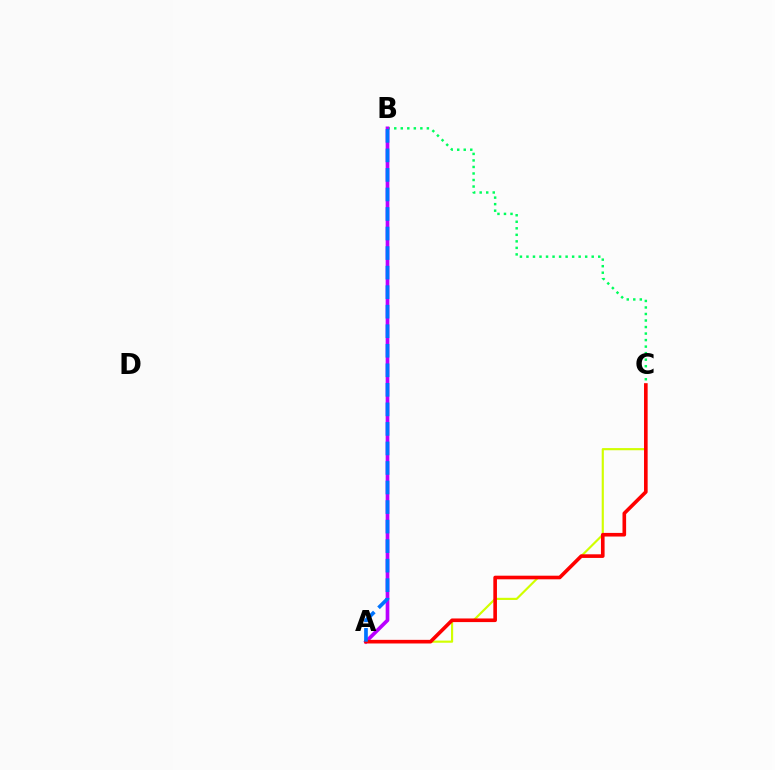{('B', 'C'): [{'color': '#00ff5c', 'line_style': 'dotted', 'thickness': 1.77}], ('A', 'C'): [{'color': '#d1ff00', 'line_style': 'solid', 'thickness': 1.55}, {'color': '#ff0000', 'line_style': 'solid', 'thickness': 2.61}], ('A', 'B'): [{'color': '#b900ff', 'line_style': 'solid', 'thickness': 2.65}, {'color': '#0074ff', 'line_style': 'dashed', 'thickness': 2.65}]}